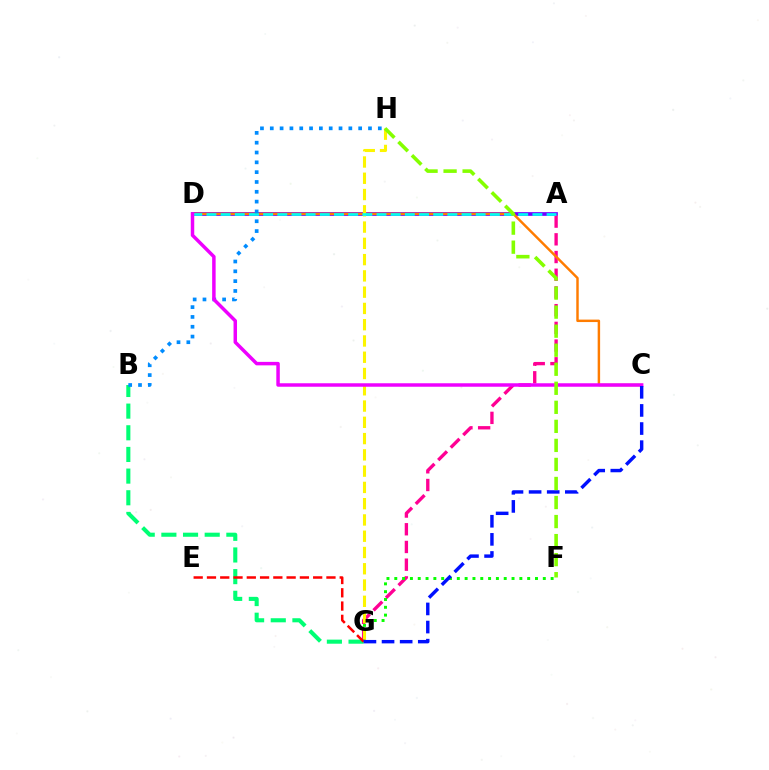{('A', 'D'): [{'color': '#7200ff', 'line_style': 'solid', 'thickness': 2.67}, {'color': '#00fff6', 'line_style': 'dashed', 'thickness': 1.93}], ('A', 'G'): [{'color': '#ff0094', 'line_style': 'dashed', 'thickness': 2.41}], ('C', 'D'): [{'color': '#ff7c00', 'line_style': 'solid', 'thickness': 1.77}, {'color': '#ee00ff', 'line_style': 'solid', 'thickness': 2.5}], ('F', 'G'): [{'color': '#08ff00', 'line_style': 'dotted', 'thickness': 2.12}], ('G', 'H'): [{'color': '#fcf500', 'line_style': 'dashed', 'thickness': 2.21}], ('B', 'G'): [{'color': '#00ff74', 'line_style': 'dashed', 'thickness': 2.94}], ('B', 'H'): [{'color': '#008cff', 'line_style': 'dotted', 'thickness': 2.67}], ('E', 'G'): [{'color': '#ff0000', 'line_style': 'dashed', 'thickness': 1.8}], ('C', 'G'): [{'color': '#0010ff', 'line_style': 'dashed', 'thickness': 2.46}], ('F', 'H'): [{'color': '#84ff00', 'line_style': 'dashed', 'thickness': 2.59}]}